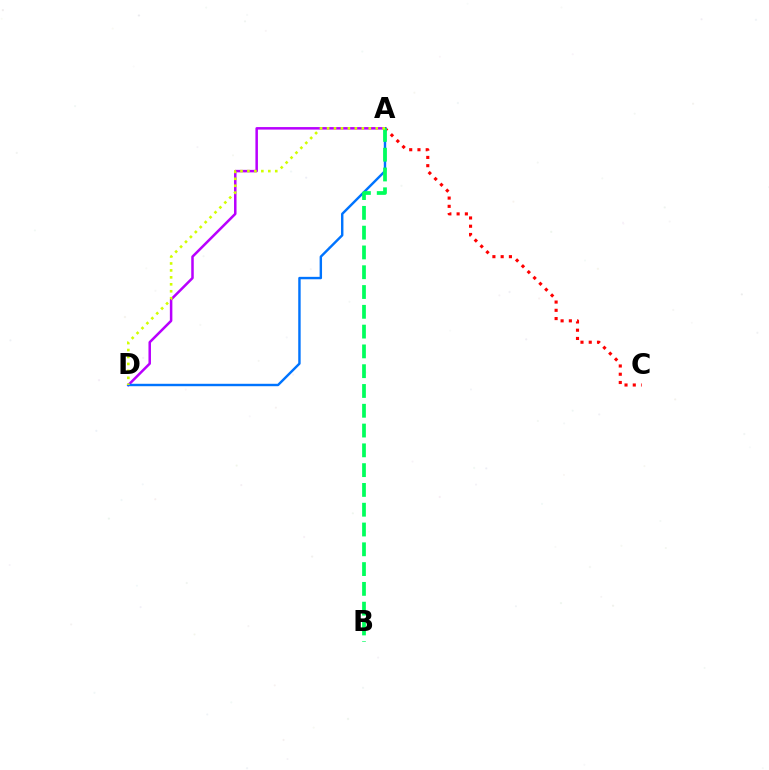{('A', 'C'): [{'color': '#ff0000', 'line_style': 'dotted', 'thickness': 2.24}], ('A', 'D'): [{'color': '#b900ff', 'line_style': 'solid', 'thickness': 1.81}, {'color': '#0074ff', 'line_style': 'solid', 'thickness': 1.74}, {'color': '#d1ff00', 'line_style': 'dotted', 'thickness': 1.89}], ('A', 'B'): [{'color': '#00ff5c', 'line_style': 'dashed', 'thickness': 2.69}]}